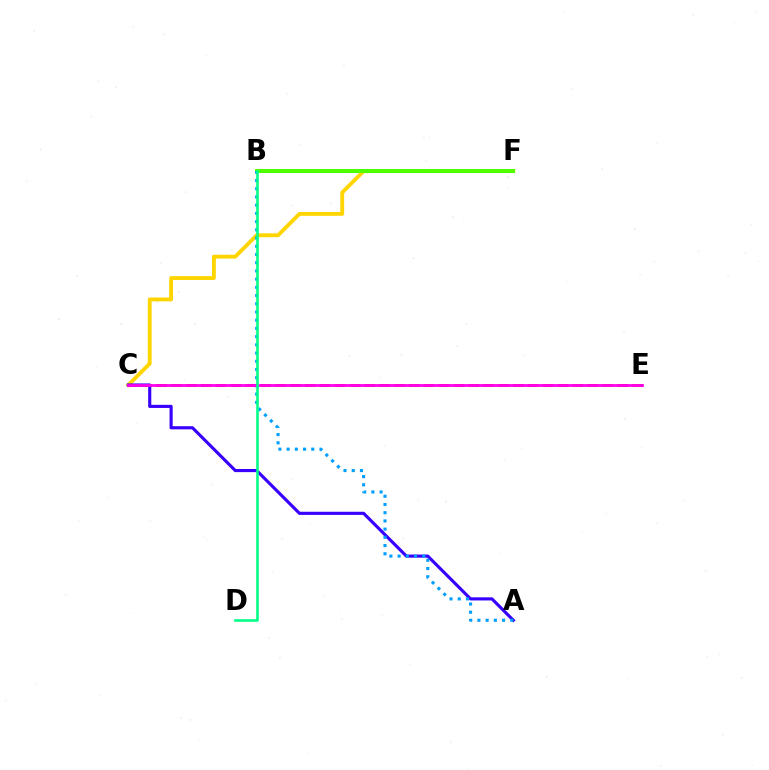{('C', 'E'): [{'color': '#ff0000', 'line_style': 'dashed', 'thickness': 2.02}, {'color': '#ff00ed', 'line_style': 'solid', 'thickness': 1.99}], ('C', 'F'): [{'color': '#ffd500', 'line_style': 'solid', 'thickness': 2.78}], ('B', 'F'): [{'color': '#4fff00', 'line_style': 'solid', 'thickness': 2.88}], ('A', 'C'): [{'color': '#3700ff', 'line_style': 'solid', 'thickness': 2.25}], ('A', 'B'): [{'color': '#009eff', 'line_style': 'dotted', 'thickness': 2.23}], ('B', 'D'): [{'color': '#00ff86', 'line_style': 'solid', 'thickness': 1.87}]}